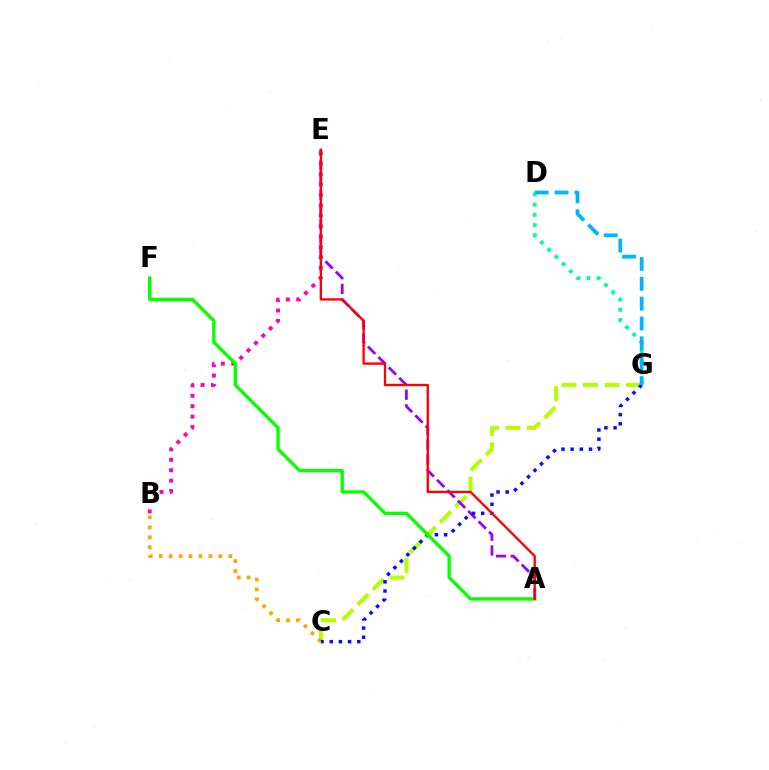{('C', 'G'): [{'color': '#b3ff00', 'line_style': 'dashed', 'thickness': 2.93}, {'color': '#0010ff', 'line_style': 'dotted', 'thickness': 2.5}], ('A', 'E'): [{'color': '#9b00ff', 'line_style': 'dashed', 'thickness': 2.0}, {'color': '#ff0000', 'line_style': 'solid', 'thickness': 1.67}], ('B', 'C'): [{'color': '#ffa500', 'line_style': 'dotted', 'thickness': 2.7}], ('B', 'E'): [{'color': '#ff00bd', 'line_style': 'dotted', 'thickness': 2.83}], ('D', 'G'): [{'color': '#00ff9d', 'line_style': 'dotted', 'thickness': 2.77}, {'color': '#00b5ff', 'line_style': 'dashed', 'thickness': 2.7}], ('A', 'F'): [{'color': '#08ff00', 'line_style': 'solid', 'thickness': 2.4}]}